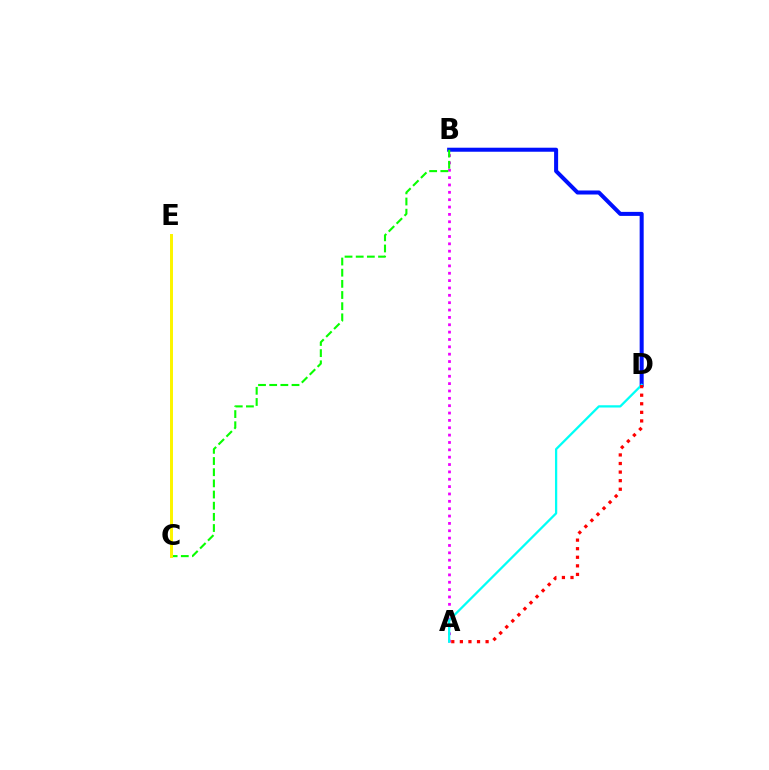{('A', 'B'): [{'color': '#ee00ff', 'line_style': 'dotted', 'thickness': 2.0}], ('B', 'D'): [{'color': '#0010ff', 'line_style': 'solid', 'thickness': 2.9}], ('A', 'D'): [{'color': '#00fff6', 'line_style': 'solid', 'thickness': 1.63}, {'color': '#ff0000', 'line_style': 'dotted', 'thickness': 2.33}], ('B', 'C'): [{'color': '#08ff00', 'line_style': 'dashed', 'thickness': 1.52}], ('C', 'E'): [{'color': '#fcf500', 'line_style': 'solid', 'thickness': 2.14}]}